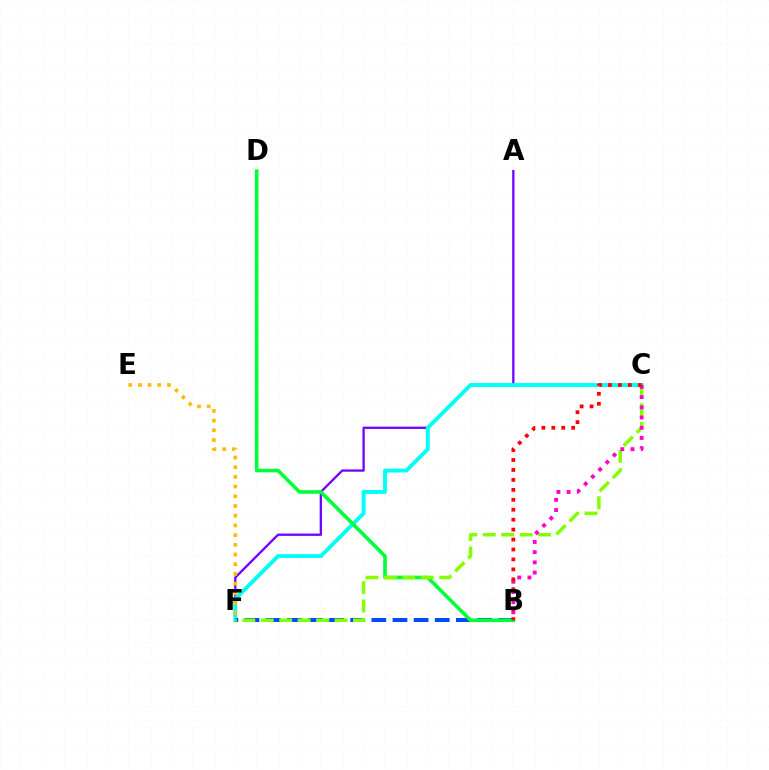{('A', 'F'): [{'color': '#7200ff', 'line_style': 'solid', 'thickness': 1.66}], ('C', 'F'): [{'color': '#00fff6', 'line_style': 'solid', 'thickness': 2.81}, {'color': '#84ff00', 'line_style': 'dashed', 'thickness': 2.5}], ('B', 'F'): [{'color': '#004bff', 'line_style': 'dashed', 'thickness': 2.87}], ('E', 'F'): [{'color': '#ffbd00', 'line_style': 'dotted', 'thickness': 2.64}], ('B', 'D'): [{'color': '#00ff39', 'line_style': 'solid', 'thickness': 2.6}], ('B', 'C'): [{'color': '#ff00cf', 'line_style': 'dotted', 'thickness': 2.77}, {'color': '#ff0000', 'line_style': 'dotted', 'thickness': 2.7}]}